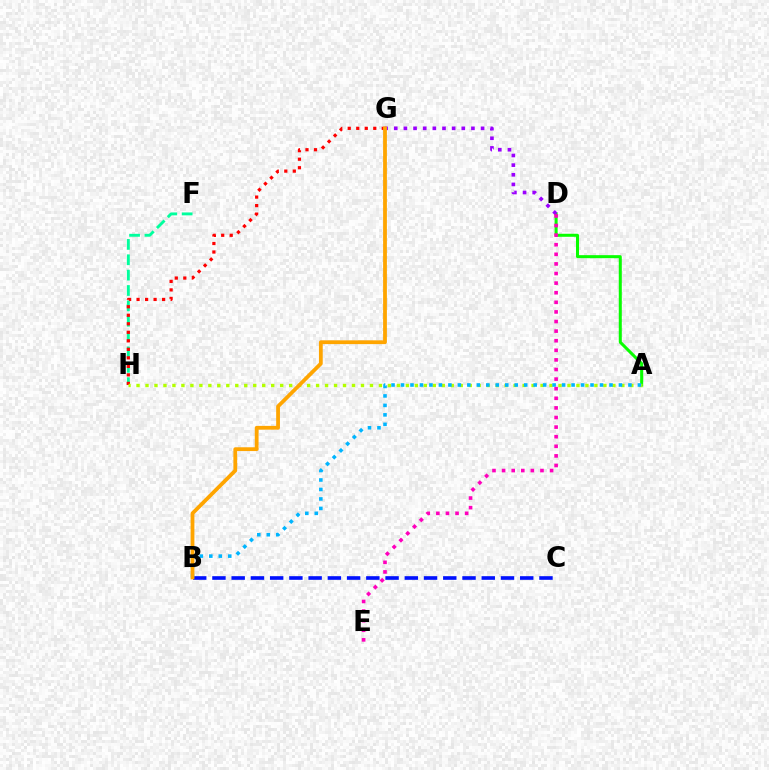{('A', 'D'): [{'color': '#08ff00', 'line_style': 'solid', 'thickness': 2.17}], ('F', 'H'): [{'color': '#00ff9d', 'line_style': 'dashed', 'thickness': 2.09}], ('D', 'G'): [{'color': '#9b00ff', 'line_style': 'dotted', 'thickness': 2.62}], ('G', 'H'): [{'color': '#ff0000', 'line_style': 'dotted', 'thickness': 2.31}], ('A', 'H'): [{'color': '#b3ff00', 'line_style': 'dotted', 'thickness': 2.44}], ('B', 'C'): [{'color': '#0010ff', 'line_style': 'dashed', 'thickness': 2.61}], ('A', 'B'): [{'color': '#00b5ff', 'line_style': 'dotted', 'thickness': 2.57}], ('B', 'G'): [{'color': '#ffa500', 'line_style': 'solid', 'thickness': 2.73}], ('D', 'E'): [{'color': '#ff00bd', 'line_style': 'dotted', 'thickness': 2.61}]}